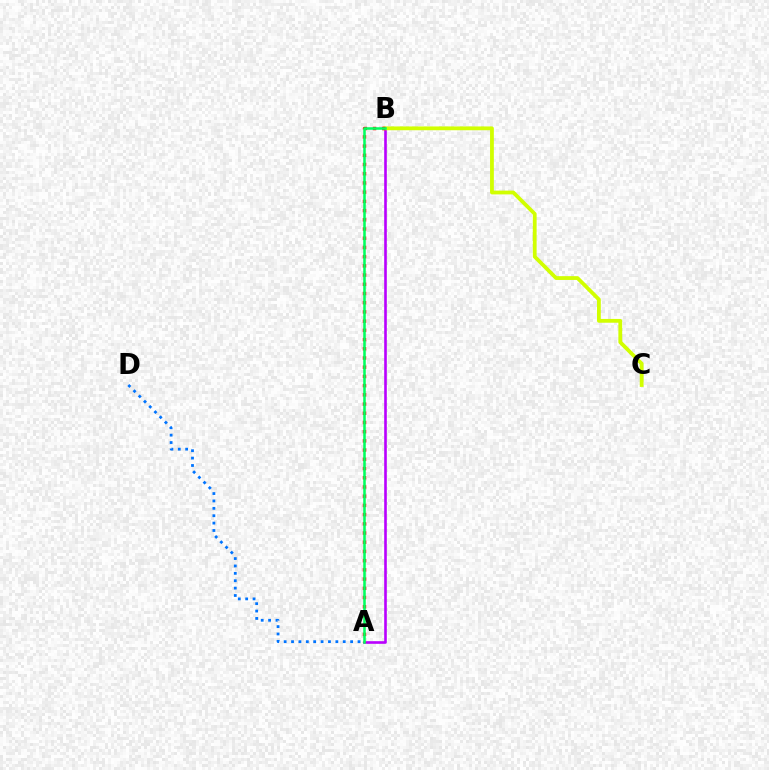{('A', 'B'): [{'color': '#b900ff', 'line_style': 'solid', 'thickness': 1.88}, {'color': '#ff0000', 'line_style': 'dotted', 'thickness': 2.5}, {'color': '#00ff5c', 'line_style': 'solid', 'thickness': 1.84}], ('B', 'C'): [{'color': '#d1ff00', 'line_style': 'solid', 'thickness': 2.73}], ('A', 'D'): [{'color': '#0074ff', 'line_style': 'dotted', 'thickness': 2.01}]}